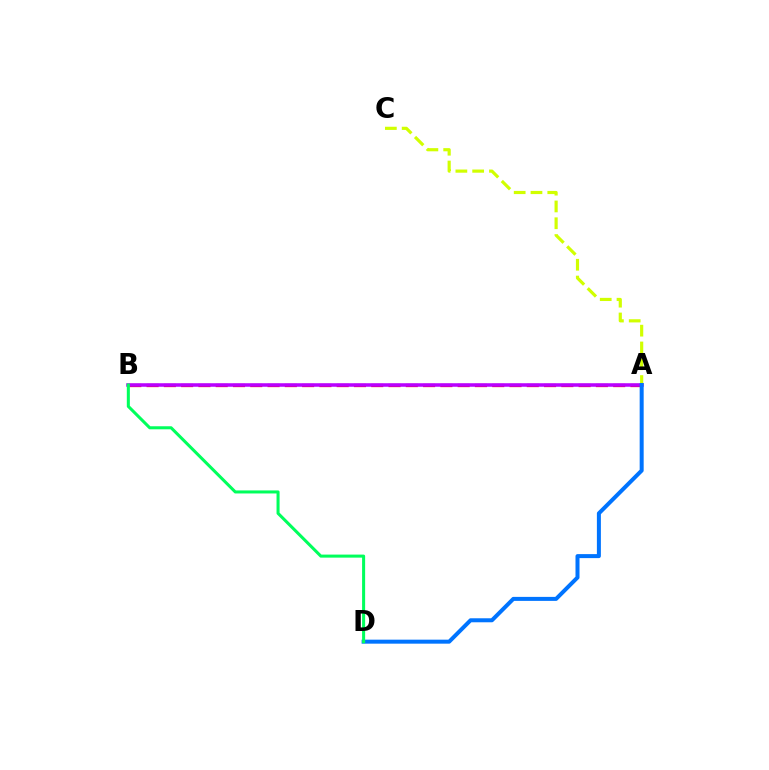{('A', 'B'): [{'color': '#ff0000', 'line_style': 'dashed', 'thickness': 2.35}, {'color': '#b900ff', 'line_style': 'solid', 'thickness': 2.54}], ('A', 'C'): [{'color': '#d1ff00', 'line_style': 'dashed', 'thickness': 2.28}], ('A', 'D'): [{'color': '#0074ff', 'line_style': 'solid', 'thickness': 2.88}], ('B', 'D'): [{'color': '#00ff5c', 'line_style': 'solid', 'thickness': 2.19}]}